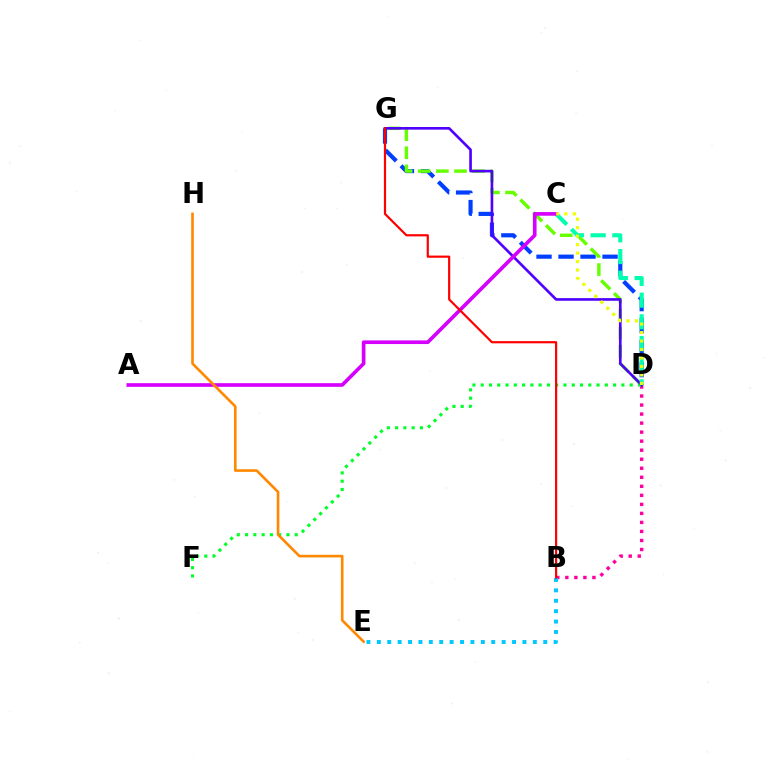{('D', 'G'): [{'color': '#003fff', 'line_style': 'dashed', 'thickness': 2.99}, {'color': '#66ff00', 'line_style': 'dashed', 'thickness': 2.46}, {'color': '#4f00ff', 'line_style': 'solid', 'thickness': 1.9}], ('B', 'D'): [{'color': '#ff00a0', 'line_style': 'dotted', 'thickness': 2.45}], ('D', 'F'): [{'color': '#00ff27', 'line_style': 'dotted', 'thickness': 2.25}], ('B', 'E'): [{'color': '#00c7ff', 'line_style': 'dotted', 'thickness': 2.83}], ('C', 'D'): [{'color': '#00ffaf', 'line_style': 'dashed', 'thickness': 2.94}, {'color': '#eeff00', 'line_style': 'dotted', 'thickness': 2.3}], ('A', 'C'): [{'color': '#d600ff', 'line_style': 'solid', 'thickness': 2.64}], ('E', 'H'): [{'color': '#ff8800', 'line_style': 'solid', 'thickness': 1.89}], ('B', 'G'): [{'color': '#ff0000', 'line_style': 'solid', 'thickness': 1.58}]}